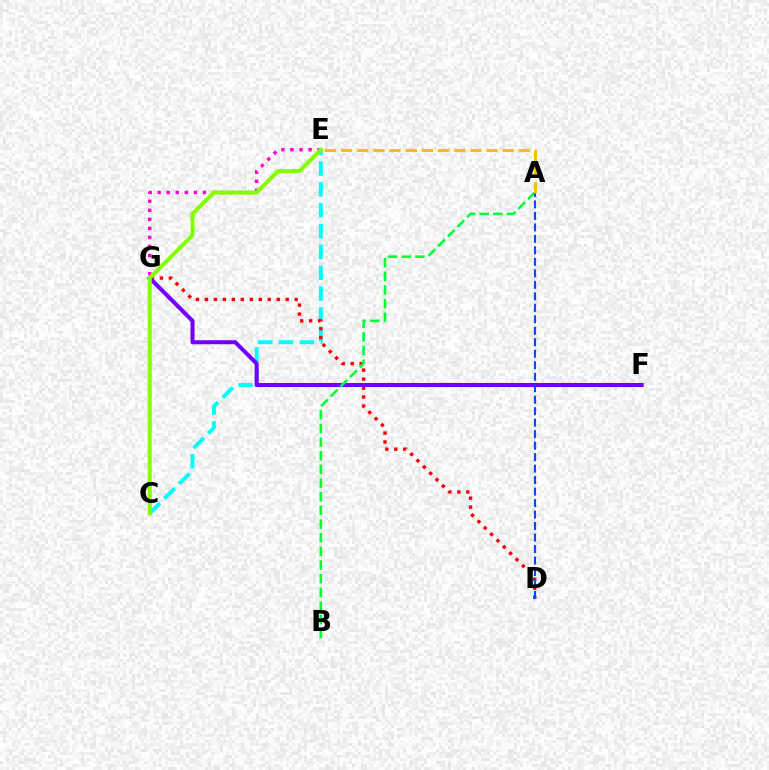{('C', 'E'): [{'color': '#00fff6', 'line_style': 'dashed', 'thickness': 2.83}, {'color': '#84ff00', 'line_style': 'solid', 'thickness': 2.91}], ('D', 'G'): [{'color': '#ff0000', 'line_style': 'dotted', 'thickness': 2.44}], ('F', 'G'): [{'color': '#7200ff', 'line_style': 'solid', 'thickness': 2.91}], ('E', 'G'): [{'color': '#ff00cf', 'line_style': 'dotted', 'thickness': 2.46}], ('A', 'B'): [{'color': '#00ff39', 'line_style': 'dashed', 'thickness': 1.86}], ('A', 'D'): [{'color': '#004bff', 'line_style': 'dashed', 'thickness': 1.56}], ('A', 'E'): [{'color': '#ffbd00', 'line_style': 'dashed', 'thickness': 2.2}]}